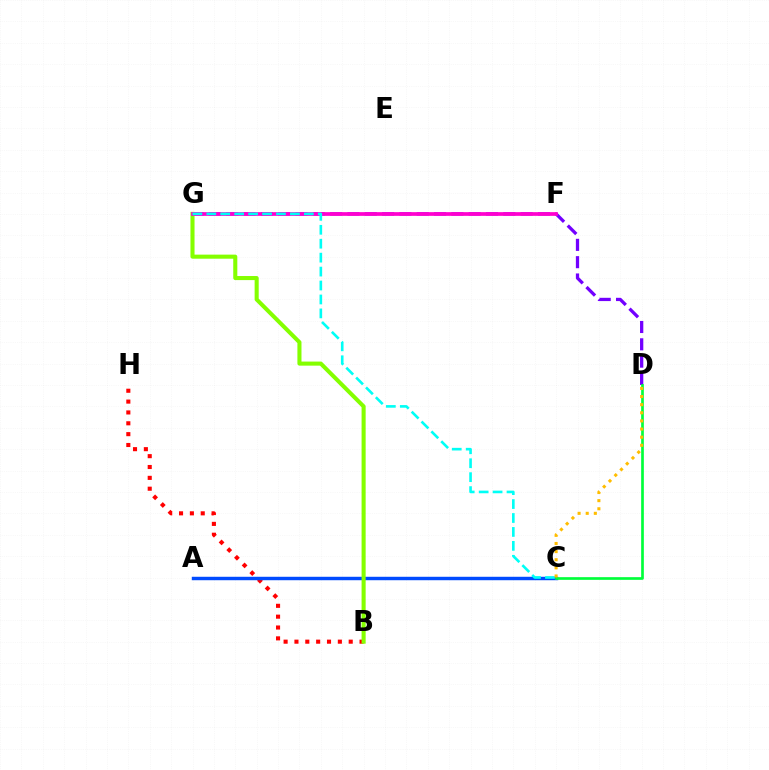{('B', 'H'): [{'color': '#ff0000', 'line_style': 'dotted', 'thickness': 2.95}], ('A', 'C'): [{'color': '#004bff', 'line_style': 'solid', 'thickness': 2.47}], ('D', 'G'): [{'color': '#7200ff', 'line_style': 'dashed', 'thickness': 2.35}], ('C', 'D'): [{'color': '#00ff39', 'line_style': 'solid', 'thickness': 1.93}, {'color': '#ffbd00', 'line_style': 'dotted', 'thickness': 2.21}], ('B', 'G'): [{'color': '#84ff00', 'line_style': 'solid', 'thickness': 2.93}], ('F', 'G'): [{'color': '#ff00cf', 'line_style': 'solid', 'thickness': 2.67}], ('C', 'G'): [{'color': '#00fff6', 'line_style': 'dashed', 'thickness': 1.89}]}